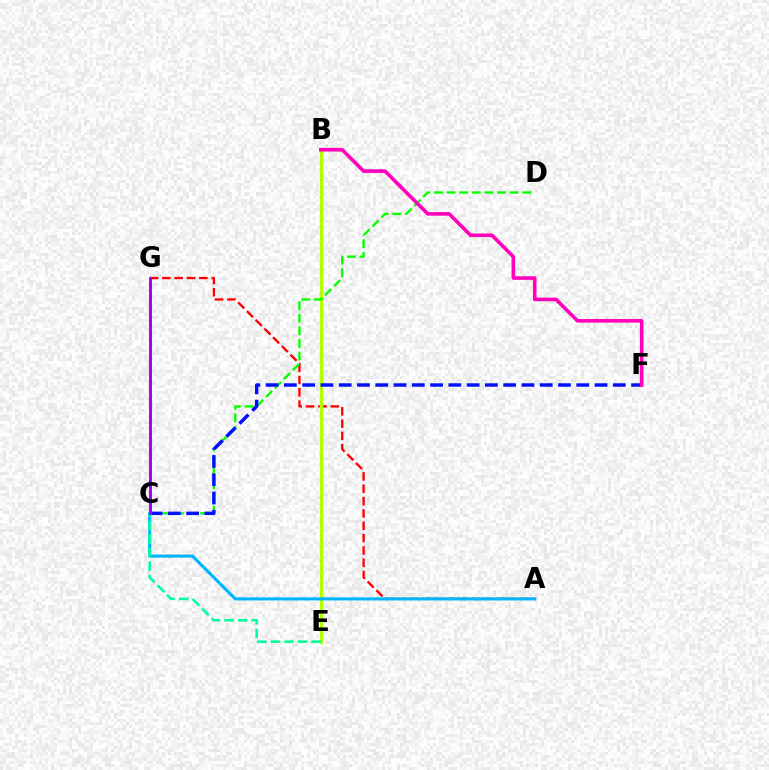{('A', 'G'): [{'color': '#ff0000', 'line_style': 'dashed', 'thickness': 1.68}], ('B', 'E'): [{'color': '#b3ff00', 'line_style': 'solid', 'thickness': 2.31}], ('A', 'C'): [{'color': '#00b5ff', 'line_style': 'solid', 'thickness': 2.23}], ('C', 'D'): [{'color': '#08ff00', 'line_style': 'dashed', 'thickness': 1.71}], ('C', 'F'): [{'color': '#0010ff', 'line_style': 'dashed', 'thickness': 2.48}], ('B', 'F'): [{'color': '#ff00bd', 'line_style': 'solid', 'thickness': 2.59}], ('C', 'E'): [{'color': '#00ff9d', 'line_style': 'dashed', 'thickness': 1.84}], ('C', 'G'): [{'color': '#ffa500', 'line_style': 'solid', 'thickness': 2.18}, {'color': '#9b00ff', 'line_style': 'solid', 'thickness': 2.06}]}